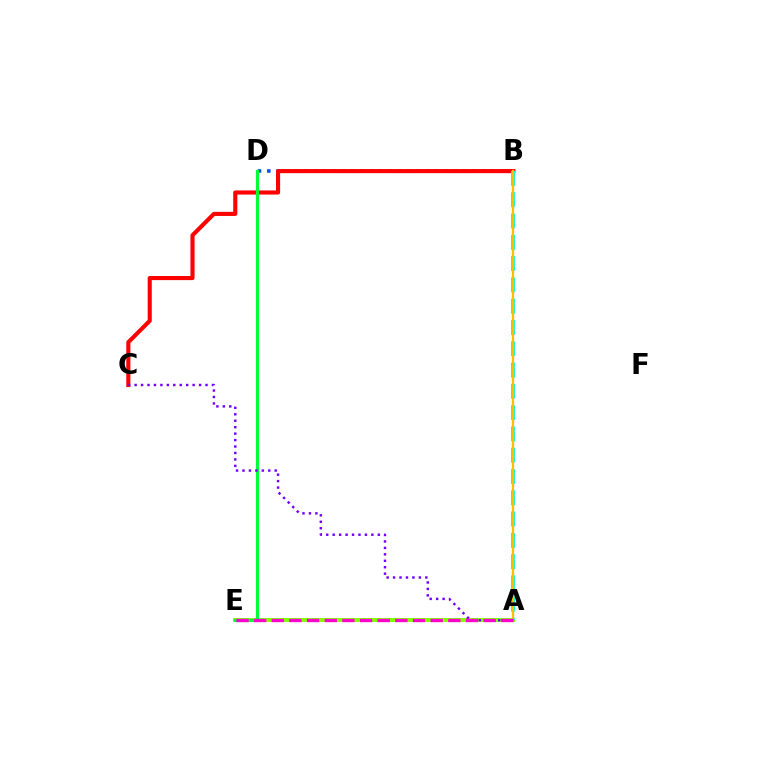{('B', 'D'): [{'color': '#004bff', 'line_style': 'dotted', 'thickness': 2.53}], ('B', 'C'): [{'color': '#ff0000', 'line_style': 'solid', 'thickness': 2.96}], ('A', 'E'): [{'color': '#84ff00', 'line_style': 'solid', 'thickness': 2.86}, {'color': '#ff00cf', 'line_style': 'dashed', 'thickness': 2.4}], ('A', 'B'): [{'color': '#00fff6', 'line_style': 'dashed', 'thickness': 2.89}, {'color': '#ffbd00', 'line_style': 'solid', 'thickness': 1.65}], ('D', 'E'): [{'color': '#00ff39', 'line_style': 'solid', 'thickness': 2.25}], ('A', 'C'): [{'color': '#7200ff', 'line_style': 'dotted', 'thickness': 1.75}]}